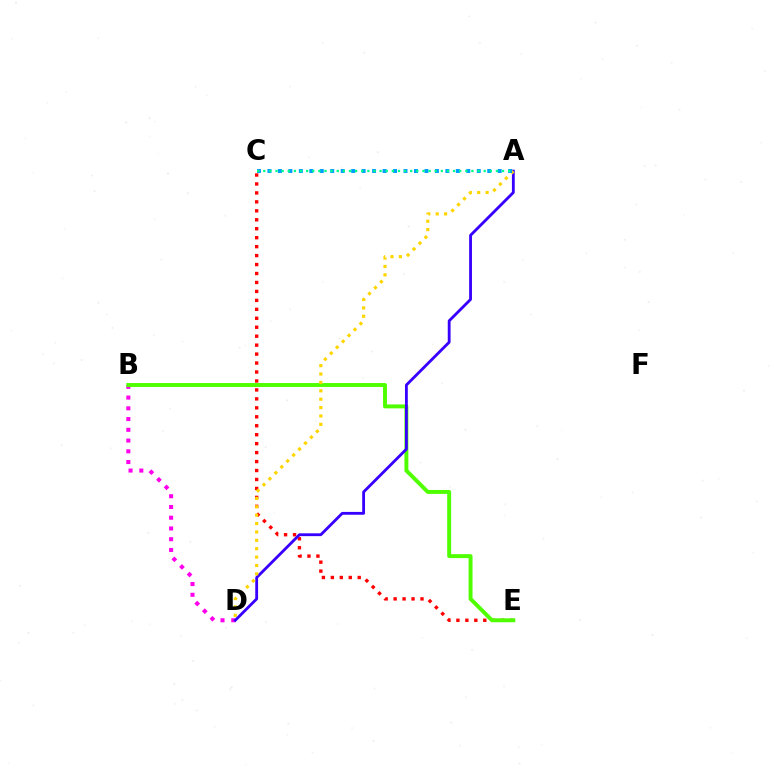{('C', 'E'): [{'color': '#ff0000', 'line_style': 'dotted', 'thickness': 2.43}], ('B', 'D'): [{'color': '#ff00ed', 'line_style': 'dotted', 'thickness': 2.92}], ('B', 'E'): [{'color': '#4fff00', 'line_style': 'solid', 'thickness': 2.83}], ('A', 'D'): [{'color': '#3700ff', 'line_style': 'solid', 'thickness': 2.03}, {'color': '#ffd500', 'line_style': 'dotted', 'thickness': 2.28}], ('A', 'C'): [{'color': '#009eff', 'line_style': 'dotted', 'thickness': 2.84}, {'color': '#00ff86', 'line_style': 'dotted', 'thickness': 1.66}]}